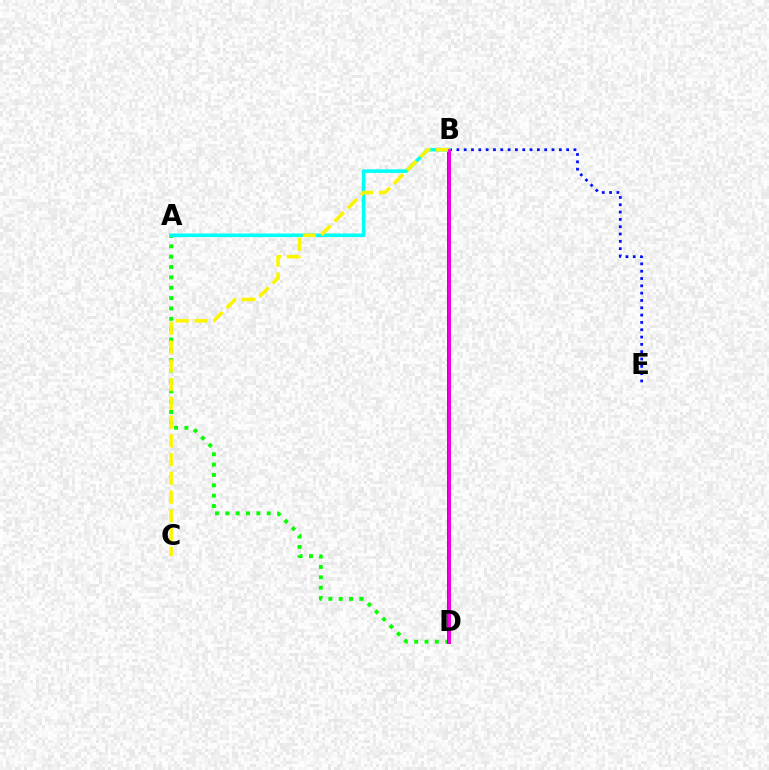{('A', 'D'): [{'color': '#08ff00', 'line_style': 'dotted', 'thickness': 2.81}], ('B', 'E'): [{'color': '#0010ff', 'line_style': 'dotted', 'thickness': 1.99}], ('B', 'D'): [{'color': '#ff0000', 'line_style': 'solid', 'thickness': 2.83}, {'color': '#ee00ff', 'line_style': 'solid', 'thickness': 2.01}], ('A', 'B'): [{'color': '#00fff6', 'line_style': 'solid', 'thickness': 2.59}], ('B', 'C'): [{'color': '#fcf500', 'line_style': 'dashed', 'thickness': 2.55}]}